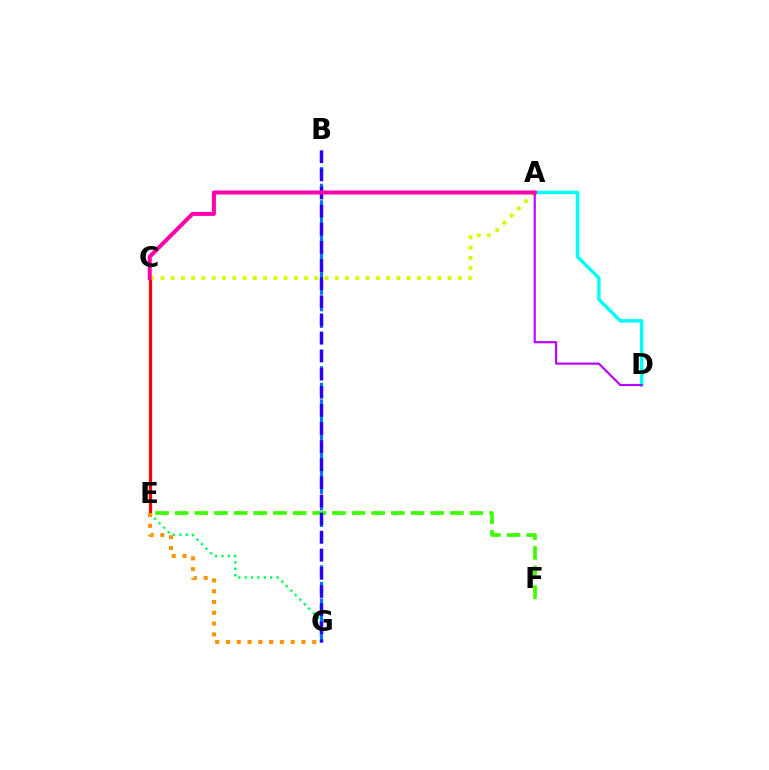{('E', 'G'): [{'color': '#00ff5c', 'line_style': 'dotted', 'thickness': 1.73}, {'color': '#ff9400', 'line_style': 'dotted', 'thickness': 2.93}], ('E', 'F'): [{'color': '#3dff00', 'line_style': 'dashed', 'thickness': 2.67}], ('C', 'E'): [{'color': '#ff0000', 'line_style': 'solid', 'thickness': 2.3}], ('B', 'G'): [{'color': '#0074ff', 'line_style': 'dashed', 'thickness': 2.25}, {'color': '#2500ff', 'line_style': 'dashed', 'thickness': 2.46}], ('A', 'D'): [{'color': '#00fff6', 'line_style': 'solid', 'thickness': 2.48}, {'color': '#b900ff', 'line_style': 'solid', 'thickness': 1.55}], ('A', 'C'): [{'color': '#d1ff00', 'line_style': 'dotted', 'thickness': 2.79}, {'color': '#ff00ac', 'line_style': 'solid', 'thickness': 2.9}]}